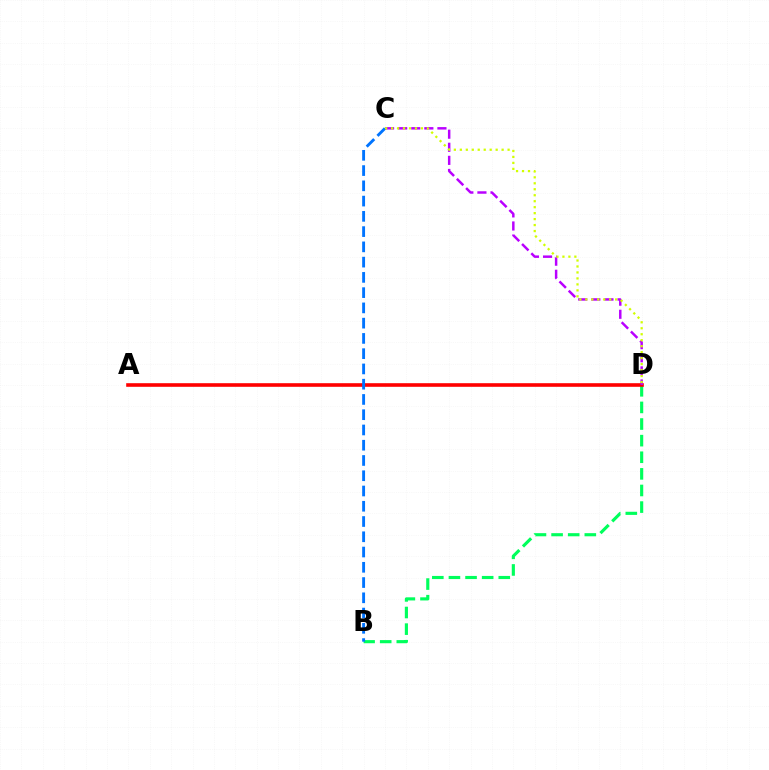{('B', 'D'): [{'color': '#00ff5c', 'line_style': 'dashed', 'thickness': 2.26}], ('A', 'D'): [{'color': '#ff0000', 'line_style': 'solid', 'thickness': 2.6}], ('C', 'D'): [{'color': '#b900ff', 'line_style': 'dashed', 'thickness': 1.78}, {'color': '#d1ff00', 'line_style': 'dotted', 'thickness': 1.62}], ('B', 'C'): [{'color': '#0074ff', 'line_style': 'dashed', 'thickness': 2.07}]}